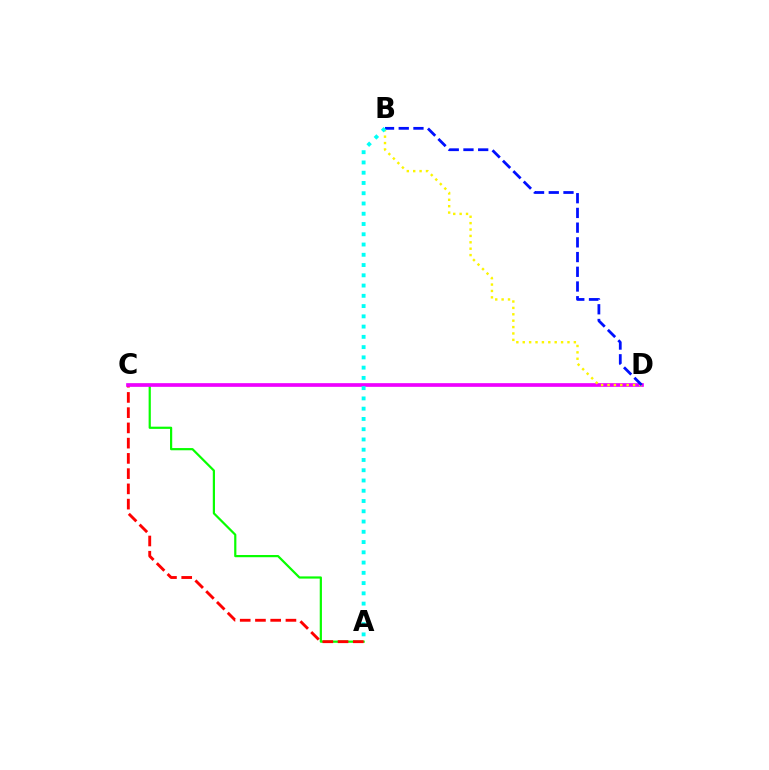{('A', 'C'): [{'color': '#08ff00', 'line_style': 'solid', 'thickness': 1.59}, {'color': '#ff0000', 'line_style': 'dashed', 'thickness': 2.07}], ('C', 'D'): [{'color': '#ee00ff', 'line_style': 'solid', 'thickness': 2.65}], ('B', 'D'): [{'color': '#fcf500', 'line_style': 'dotted', 'thickness': 1.74}, {'color': '#0010ff', 'line_style': 'dashed', 'thickness': 2.0}], ('A', 'B'): [{'color': '#00fff6', 'line_style': 'dotted', 'thickness': 2.79}]}